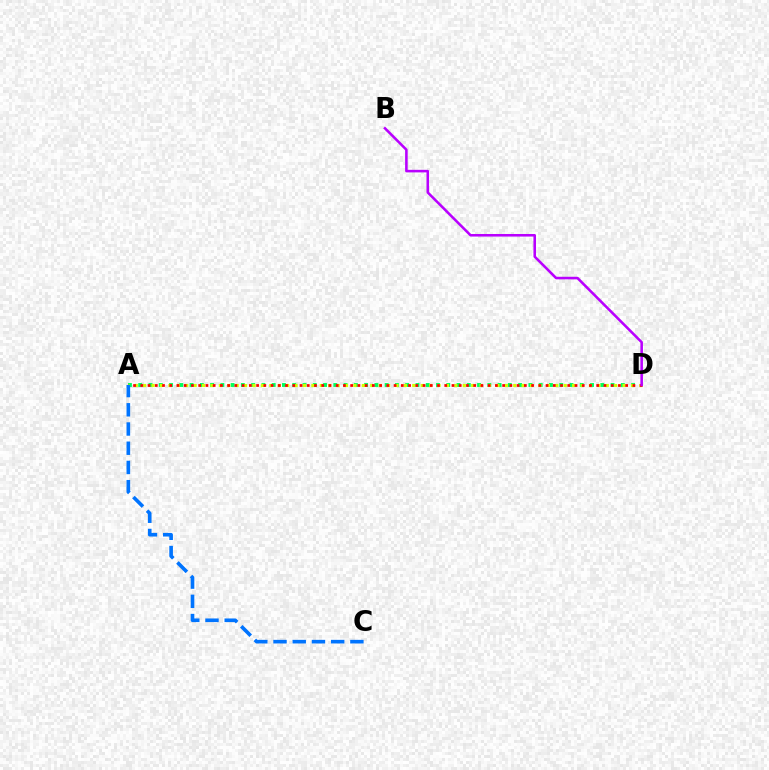{('A', 'D'): [{'color': '#00ff5c', 'line_style': 'dotted', 'thickness': 2.79}, {'color': '#d1ff00', 'line_style': 'dotted', 'thickness': 2.29}, {'color': '#ff0000', 'line_style': 'dotted', 'thickness': 1.97}], ('B', 'D'): [{'color': '#b900ff', 'line_style': 'solid', 'thickness': 1.85}], ('A', 'C'): [{'color': '#0074ff', 'line_style': 'dashed', 'thickness': 2.61}]}